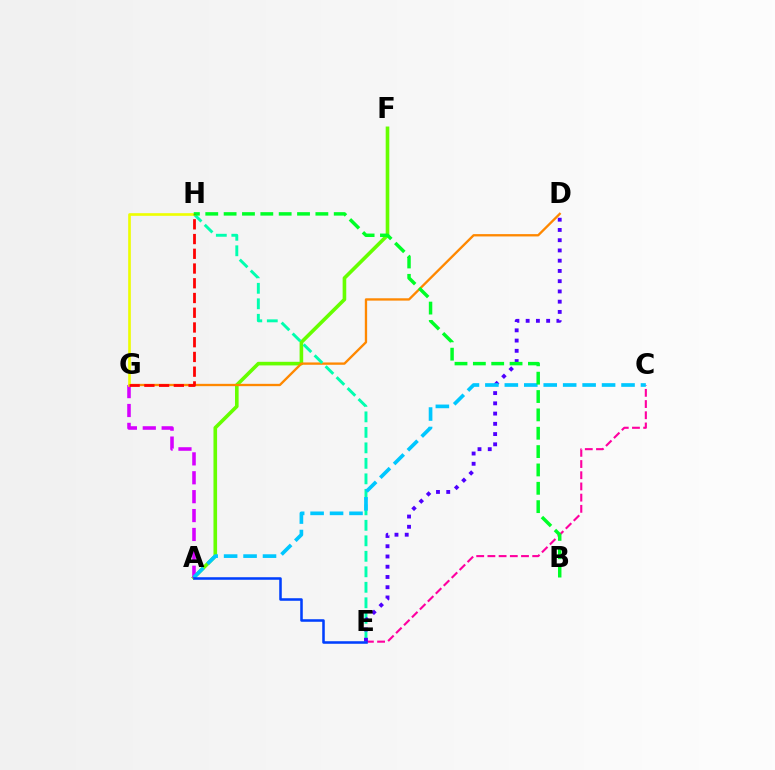{('A', 'F'): [{'color': '#66ff00', 'line_style': 'solid', 'thickness': 2.6}], ('D', 'G'): [{'color': '#ff8800', 'line_style': 'solid', 'thickness': 1.68}], ('A', 'G'): [{'color': '#d600ff', 'line_style': 'dashed', 'thickness': 2.57}], ('C', 'E'): [{'color': '#ff00a0', 'line_style': 'dashed', 'thickness': 1.52}], ('E', 'H'): [{'color': '#00ffaf', 'line_style': 'dashed', 'thickness': 2.1}], ('D', 'E'): [{'color': '#4f00ff', 'line_style': 'dotted', 'thickness': 2.78}], ('G', 'H'): [{'color': '#eeff00', 'line_style': 'solid', 'thickness': 1.9}, {'color': '#ff0000', 'line_style': 'dashed', 'thickness': 2.0}], ('A', 'C'): [{'color': '#00c7ff', 'line_style': 'dashed', 'thickness': 2.64}], ('A', 'E'): [{'color': '#003fff', 'line_style': 'solid', 'thickness': 1.83}], ('B', 'H'): [{'color': '#00ff27', 'line_style': 'dashed', 'thickness': 2.49}]}